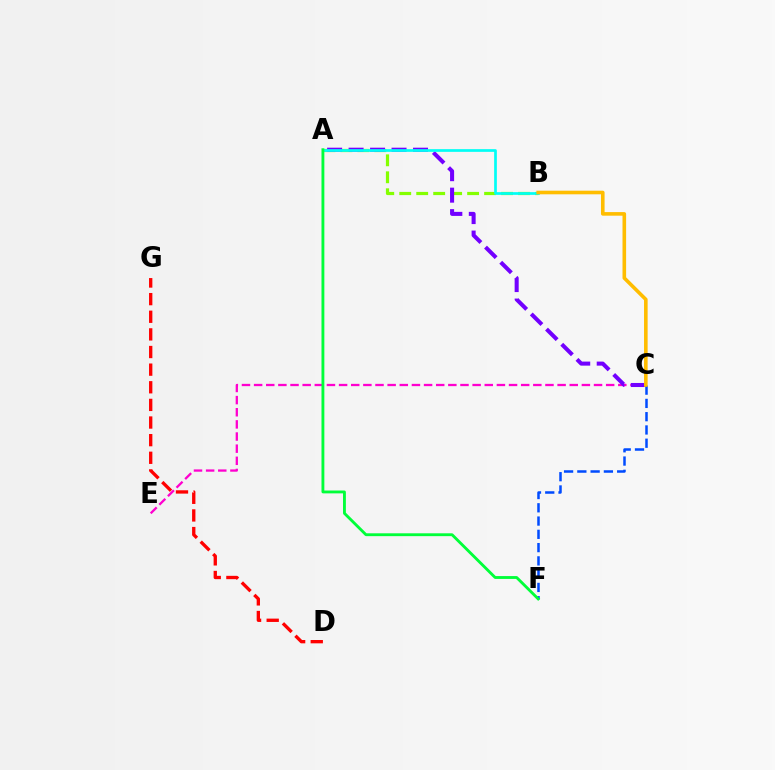{('C', 'F'): [{'color': '#004bff', 'line_style': 'dashed', 'thickness': 1.8}], ('C', 'E'): [{'color': '#ff00cf', 'line_style': 'dashed', 'thickness': 1.65}], ('A', 'B'): [{'color': '#84ff00', 'line_style': 'dashed', 'thickness': 2.31}, {'color': '#00fff6', 'line_style': 'solid', 'thickness': 1.95}], ('D', 'G'): [{'color': '#ff0000', 'line_style': 'dashed', 'thickness': 2.39}], ('A', 'C'): [{'color': '#7200ff', 'line_style': 'dashed', 'thickness': 2.92}], ('A', 'F'): [{'color': '#00ff39', 'line_style': 'solid', 'thickness': 2.05}], ('B', 'C'): [{'color': '#ffbd00', 'line_style': 'solid', 'thickness': 2.59}]}